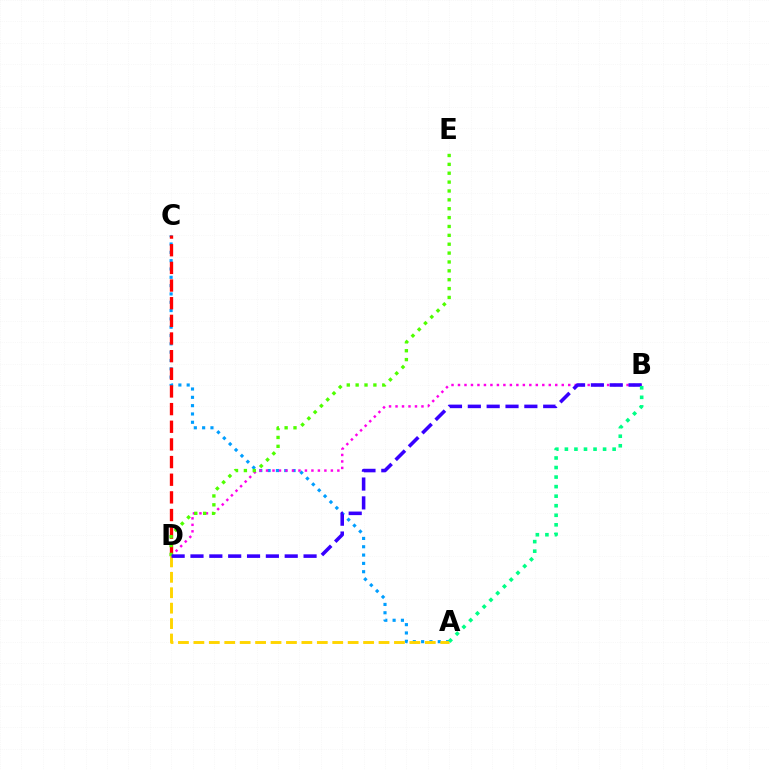{('A', 'C'): [{'color': '#009eff', 'line_style': 'dotted', 'thickness': 2.26}], ('C', 'D'): [{'color': '#ff0000', 'line_style': 'dashed', 'thickness': 2.4}], ('B', 'D'): [{'color': '#ff00ed', 'line_style': 'dotted', 'thickness': 1.76}, {'color': '#3700ff', 'line_style': 'dashed', 'thickness': 2.56}], ('D', 'E'): [{'color': '#4fff00', 'line_style': 'dotted', 'thickness': 2.41}], ('A', 'D'): [{'color': '#ffd500', 'line_style': 'dashed', 'thickness': 2.1}], ('A', 'B'): [{'color': '#00ff86', 'line_style': 'dotted', 'thickness': 2.59}]}